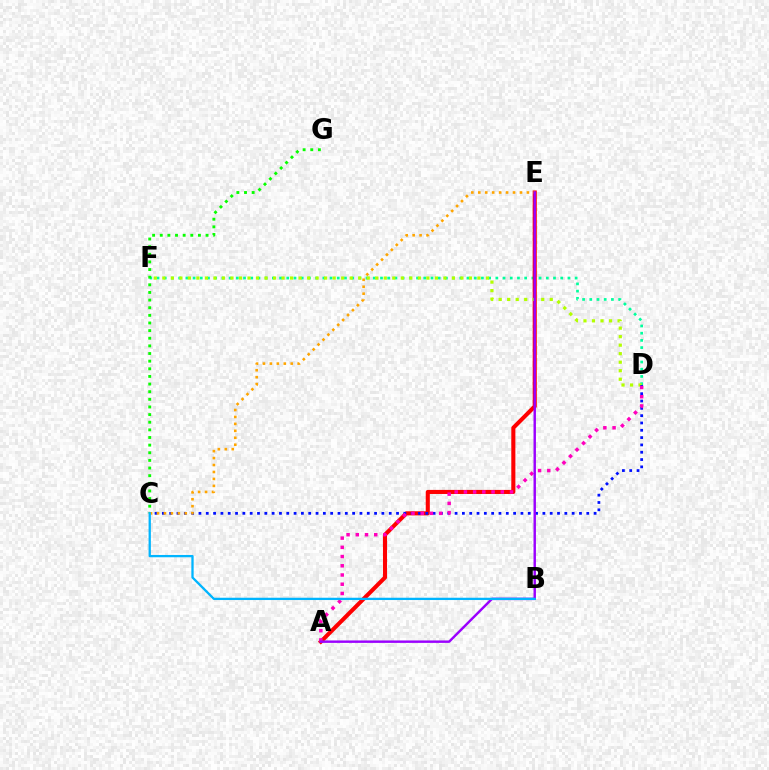{('D', 'F'): [{'color': '#00ff9d', 'line_style': 'dotted', 'thickness': 1.96}, {'color': '#b3ff00', 'line_style': 'dotted', 'thickness': 2.31}], ('A', 'E'): [{'color': '#ff0000', 'line_style': 'solid', 'thickness': 2.93}, {'color': '#9b00ff', 'line_style': 'solid', 'thickness': 1.75}], ('C', 'G'): [{'color': '#08ff00', 'line_style': 'dotted', 'thickness': 2.07}], ('C', 'D'): [{'color': '#0010ff', 'line_style': 'dotted', 'thickness': 1.99}], ('C', 'E'): [{'color': '#ffa500', 'line_style': 'dotted', 'thickness': 1.89}], ('A', 'D'): [{'color': '#ff00bd', 'line_style': 'dotted', 'thickness': 2.51}], ('B', 'C'): [{'color': '#00b5ff', 'line_style': 'solid', 'thickness': 1.65}]}